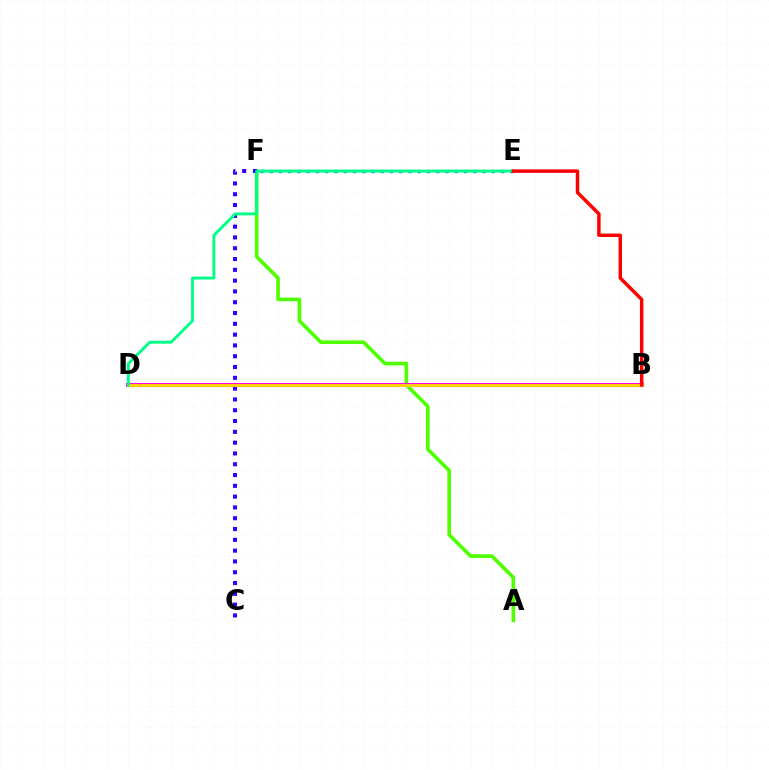{('E', 'F'): [{'color': '#009eff', 'line_style': 'dotted', 'thickness': 2.51}], ('A', 'F'): [{'color': '#4fff00', 'line_style': 'solid', 'thickness': 2.62}], ('B', 'D'): [{'color': '#ff00ed', 'line_style': 'solid', 'thickness': 2.94}, {'color': '#ffd500', 'line_style': 'solid', 'thickness': 2.08}], ('C', 'F'): [{'color': '#3700ff', 'line_style': 'dotted', 'thickness': 2.93}], ('D', 'E'): [{'color': '#00ff86', 'line_style': 'solid', 'thickness': 2.1}], ('B', 'E'): [{'color': '#ff0000', 'line_style': 'solid', 'thickness': 2.5}]}